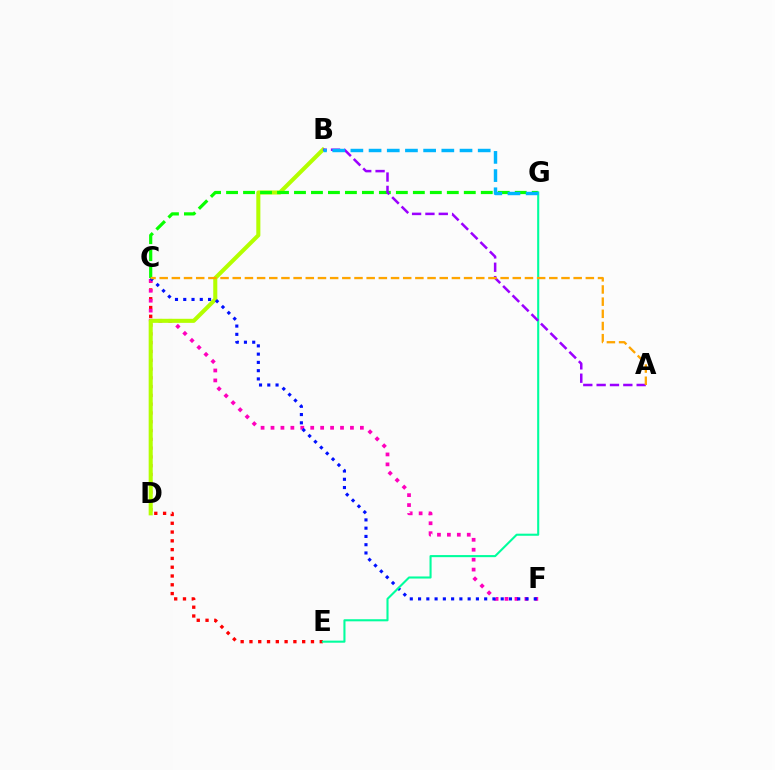{('C', 'E'): [{'color': '#ff0000', 'line_style': 'dotted', 'thickness': 2.39}], ('C', 'F'): [{'color': '#ff00bd', 'line_style': 'dotted', 'thickness': 2.7}, {'color': '#0010ff', 'line_style': 'dotted', 'thickness': 2.25}], ('B', 'D'): [{'color': '#b3ff00', 'line_style': 'solid', 'thickness': 2.93}], ('C', 'G'): [{'color': '#08ff00', 'line_style': 'dashed', 'thickness': 2.31}], ('E', 'G'): [{'color': '#00ff9d', 'line_style': 'solid', 'thickness': 1.51}], ('A', 'B'): [{'color': '#9b00ff', 'line_style': 'dashed', 'thickness': 1.81}], ('B', 'G'): [{'color': '#00b5ff', 'line_style': 'dashed', 'thickness': 2.47}], ('A', 'C'): [{'color': '#ffa500', 'line_style': 'dashed', 'thickness': 1.65}]}